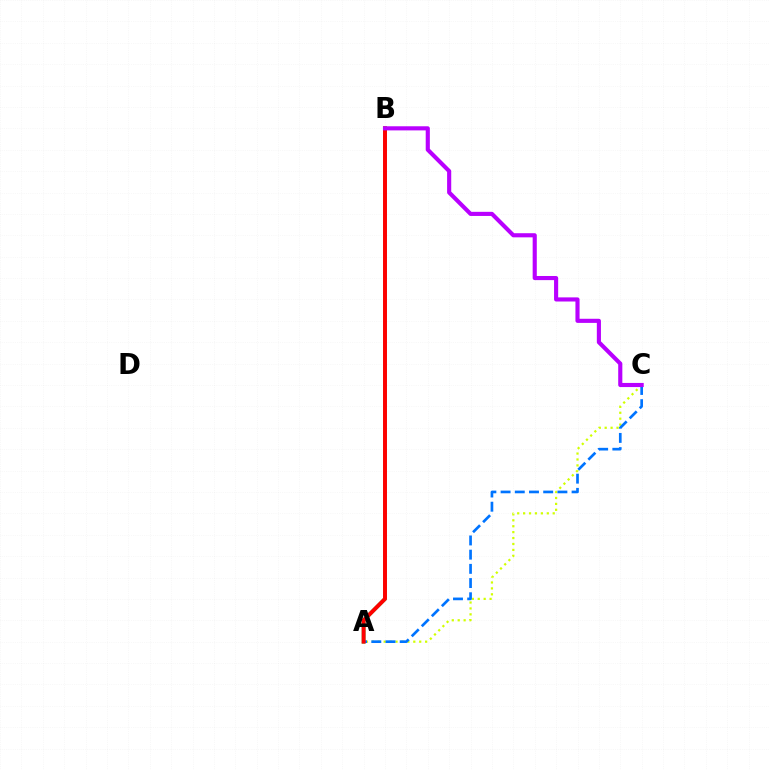{('A', 'B'): [{'color': '#00ff5c', 'line_style': 'solid', 'thickness': 2.67}, {'color': '#ff0000', 'line_style': 'solid', 'thickness': 2.83}], ('A', 'C'): [{'color': '#d1ff00', 'line_style': 'dotted', 'thickness': 1.61}, {'color': '#0074ff', 'line_style': 'dashed', 'thickness': 1.93}], ('B', 'C'): [{'color': '#b900ff', 'line_style': 'solid', 'thickness': 2.97}]}